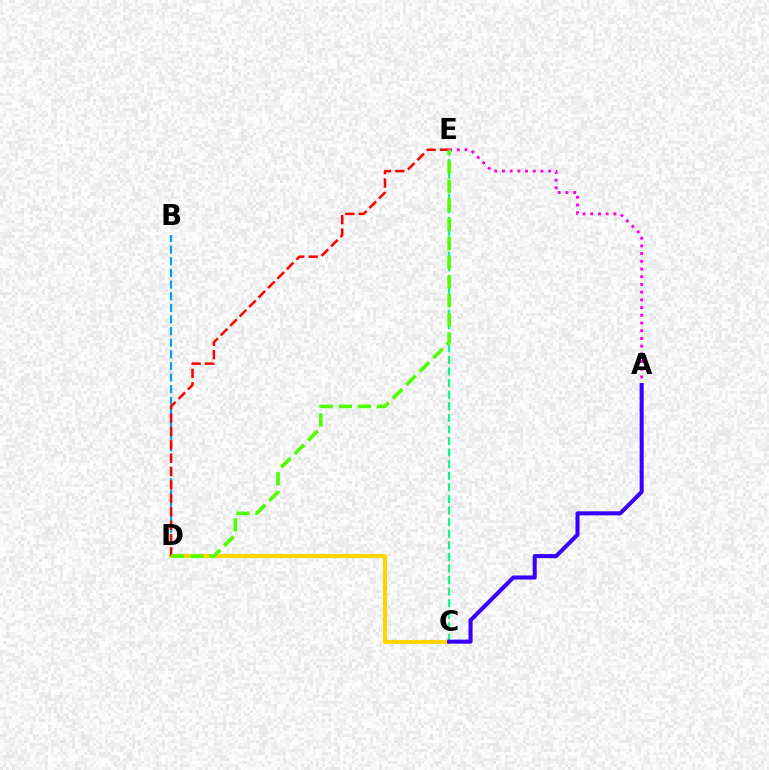{('B', 'D'): [{'color': '#009eff', 'line_style': 'dashed', 'thickness': 1.58}], ('C', 'D'): [{'color': '#ffd500', 'line_style': 'solid', 'thickness': 2.91}], ('A', 'E'): [{'color': '#ff00ed', 'line_style': 'dotted', 'thickness': 2.09}], ('D', 'E'): [{'color': '#ff0000', 'line_style': 'dashed', 'thickness': 1.82}, {'color': '#4fff00', 'line_style': 'dashed', 'thickness': 2.59}], ('C', 'E'): [{'color': '#00ff86', 'line_style': 'dashed', 'thickness': 1.57}], ('A', 'C'): [{'color': '#3700ff', 'line_style': 'solid', 'thickness': 2.93}]}